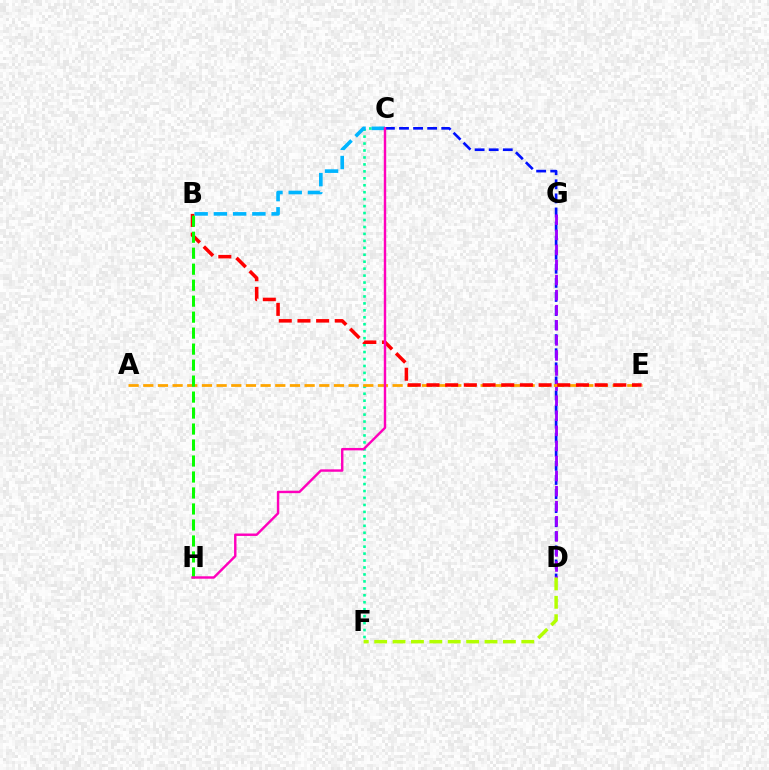{('C', 'D'): [{'color': '#0010ff', 'line_style': 'dashed', 'thickness': 1.91}], ('C', 'F'): [{'color': '#00ff9d', 'line_style': 'dotted', 'thickness': 1.89}], ('B', 'C'): [{'color': '#00b5ff', 'line_style': 'dashed', 'thickness': 2.61}], ('D', 'G'): [{'color': '#9b00ff', 'line_style': 'dashed', 'thickness': 2.05}], ('A', 'E'): [{'color': '#ffa500', 'line_style': 'dashed', 'thickness': 1.99}], ('B', 'E'): [{'color': '#ff0000', 'line_style': 'dashed', 'thickness': 2.54}], ('B', 'H'): [{'color': '#08ff00', 'line_style': 'dashed', 'thickness': 2.17}], ('C', 'H'): [{'color': '#ff00bd', 'line_style': 'solid', 'thickness': 1.74}], ('D', 'F'): [{'color': '#b3ff00', 'line_style': 'dashed', 'thickness': 2.5}]}